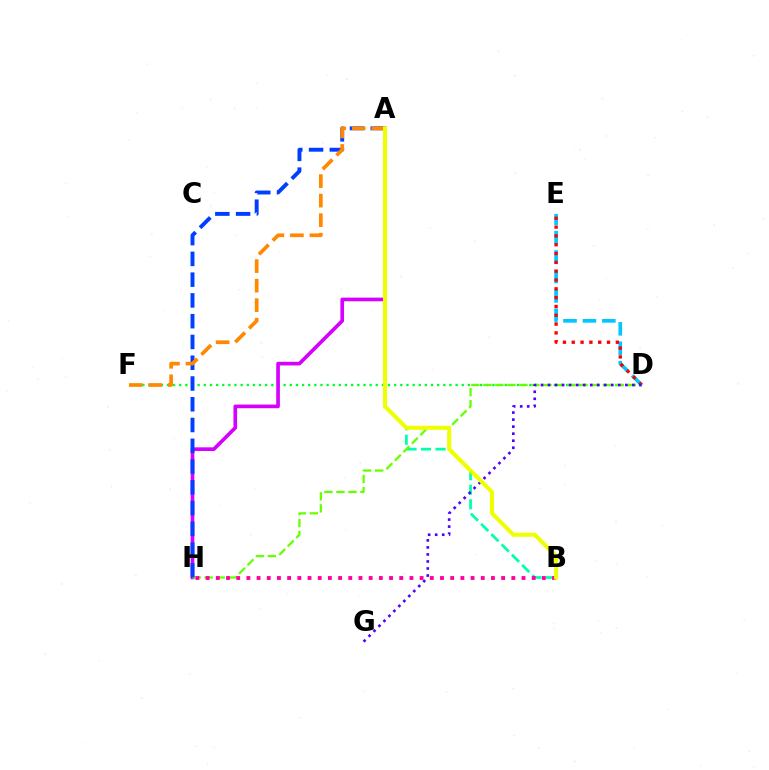{('D', 'E'): [{'color': '#00c7ff', 'line_style': 'dashed', 'thickness': 2.64}, {'color': '#ff0000', 'line_style': 'dotted', 'thickness': 2.4}], ('A', 'B'): [{'color': '#00ffaf', 'line_style': 'dashed', 'thickness': 1.97}, {'color': '#eeff00', 'line_style': 'solid', 'thickness': 2.91}], ('D', 'F'): [{'color': '#00ff27', 'line_style': 'dotted', 'thickness': 1.67}], ('A', 'H'): [{'color': '#d600ff', 'line_style': 'solid', 'thickness': 2.64}, {'color': '#003fff', 'line_style': 'dashed', 'thickness': 2.82}], ('D', 'H'): [{'color': '#66ff00', 'line_style': 'dashed', 'thickness': 1.63}], ('B', 'H'): [{'color': '#ff00a0', 'line_style': 'dotted', 'thickness': 2.77}], ('A', 'F'): [{'color': '#ff8800', 'line_style': 'dashed', 'thickness': 2.65}], ('D', 'G'): [{'color': '#4f00ff', 'line_style': 'dotted', 'thickness': 1.91}]}